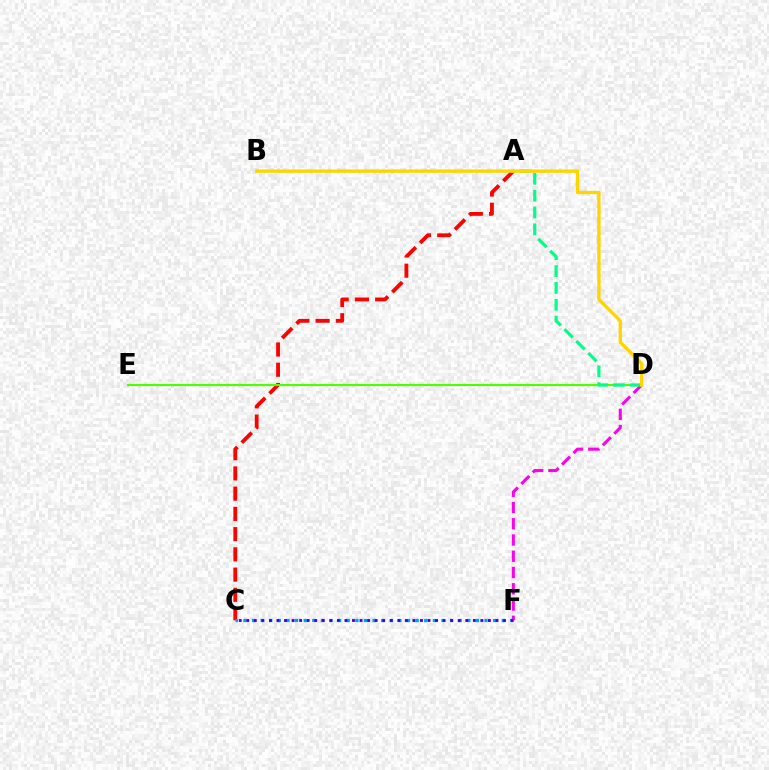{('D', 'F'): [{'color': '#ff00ed', 'line_style': 'dashed', 'thickness': 2.21}], ('A', 'C'): [{'color': '#ff0000', 'line_style': 'dashed', 'thickness': 2.75}], ('D', 'E'): [{'color': '#4fff00', 'line_style': 'solid', 'thickness': 1.56}], ('C', 'F'): [{'color': '#009eff', 'line_style': 'dotted', 'thickness': 2.34}, {'color': '#3700ff', 'line_style': 'dotted', 'thickness': 2.05}], ('A', 'D'): [{'color': '#00ff86', 'line_style': 'dashed', 'thickness': 2.29}], ('B', 'D'): [{'color': '#ffd500', 'line_style': 'solid', 'thickness': 2.4}]}